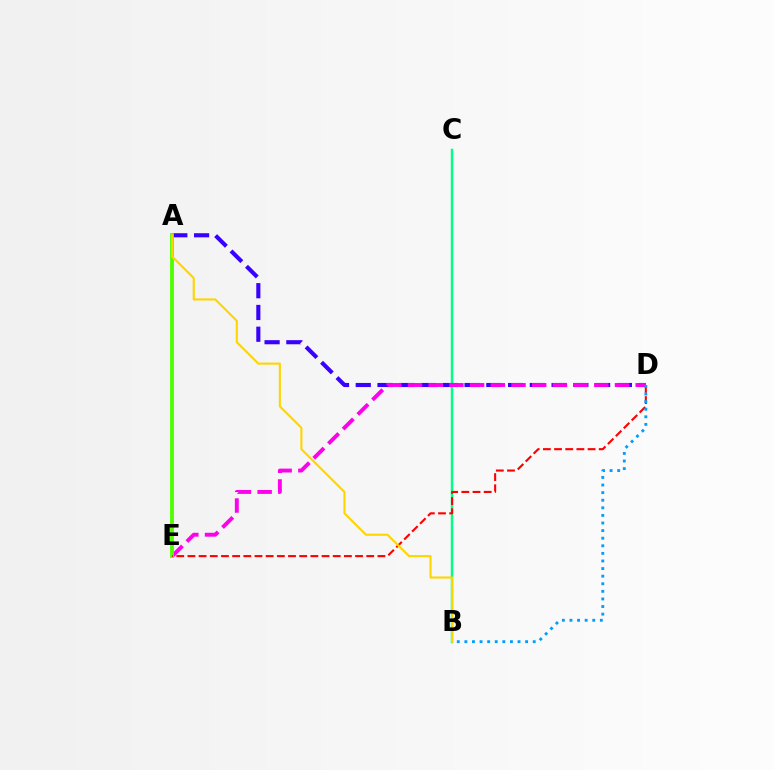{('B', 'C'): [{'color': '#00ff86', 'line_style': 'solid', 'thickness': 1.78}], ('A', 'D'): [{'color': '#3700ff', 'line_style': 'dashed', 'thickness': 2.96}], ('D', 'E'): [{'color': '#ff00ed', 'line_style': 'dashed', 'thickness': 2.81}, {'color': '#ff0000', 'line_style': 'dashed', 'thickness': 1.52}], ('A', 'E'): [{'color': '#4fff00', 'line_style': 'solid', 'thickness': 2.74}], ('B', 'D'): [{'color': '#009eff', 'line_style': 'dotted', 'thickness': 2.06}], ('A', 'B'): [{'color': '#ffd500', 'line_style': 'solid', 'thickness': 1.52}]}